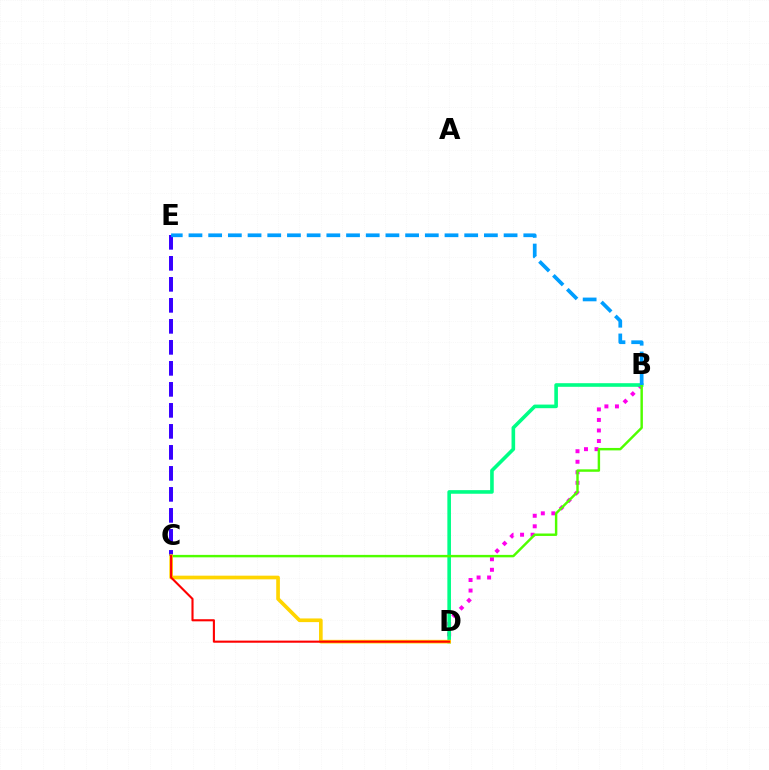{('B', 'D'): [{'color': '#ff00ed', 'line_style': 'dotted', 'thickness': 2.86}, {'color': '#00ff86', 'line_style': 'solid', 'thickness': 2.6}], ('B', 'C'): [{'color': '#4fff00', 'line_style': 'solid', 'thickness': 1.76}], ('C', 'E'): [{'color': '#3700ff', 'line_style': 'dashed', 'thickness': 2.85}], ('B', 'E'): [{'color': '#009eff', 'line_style': 'dashed', 'thickness': 2.68}], ('C', 'D'): [{'color': '#ffd500', 'line_style': 'solid', 'thickness': 2.64}, {'color': '#ff0000', 'line_style': 'solid', 'thickness': 1.52}]}